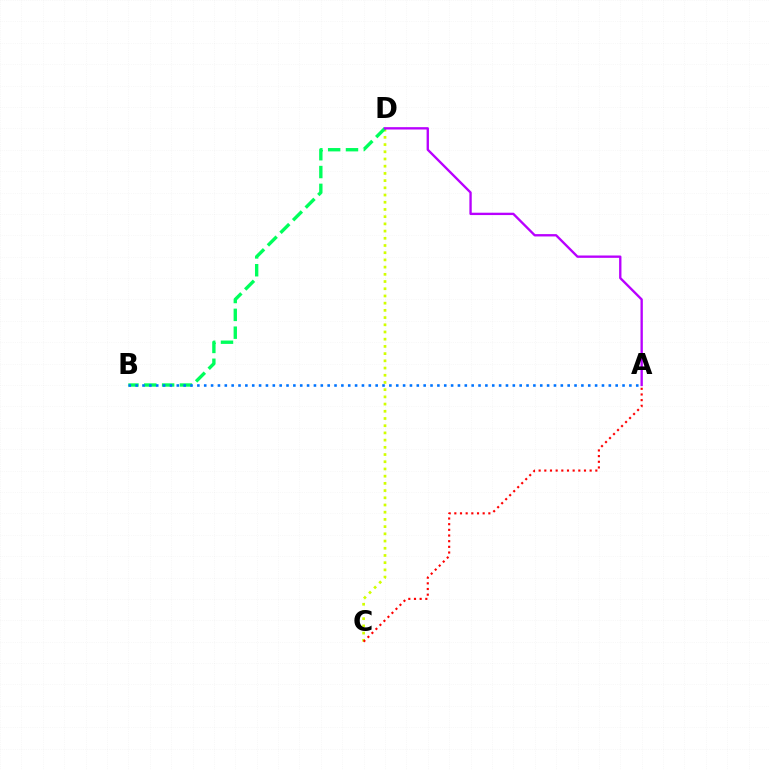{('C', 'D'): [{'color': '#d1ff00', 'line_style': 'dotted', 'thickness': 1.96}], ('B', 'D'): [{'color': '#00ff5c', 'line_style': 'dashed', 'thickness': 2.42}], ('A', 'B'): [{'color': '#0074ff', 'line_style': 'dotted', 'thickness': 1.86}], ('A', 'C'): [{'color': '#ff0000', 'line_style': 'dotted', 'thickness': 1.54}], ('A', 'D'): [{'color': '#b900ff', 'line_style': 'solid', 'thickness': 1.69}]}